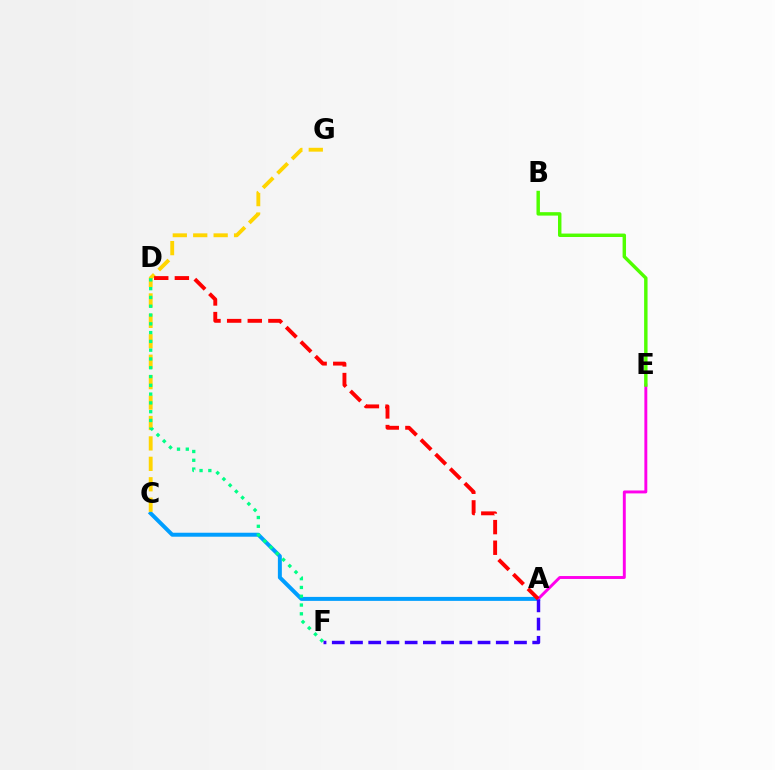{('A', 'C'): [{'color': '#009eff', 'line_style': 'solid', 'thickness': 2.86}], ('A', 'E'): [{'color': '#ff00ed', 'line_style': 'solid', 'thickness': 2.1}], ('B', 'E'): [{'color': '#4fff00', 'line_style': 'solid', 'thickness': 2.47}], ('C', 'G'): [{'color': '#ffd500', 'line_style': 'dashed', 'thickness': 2.77}], ('A', 'D'): [{'color': '#ff0000', 'line_style': 'dashed', 'thickness': 2.8}], ('D', 'F'): [{'color': '#00ff86', 'line_style': 'dotted', 'thickness': 2.39}], ('A', 'F'): [{'color': '#3700ff', 'line_style': 'dashed', 'thickness': 2.48}]}